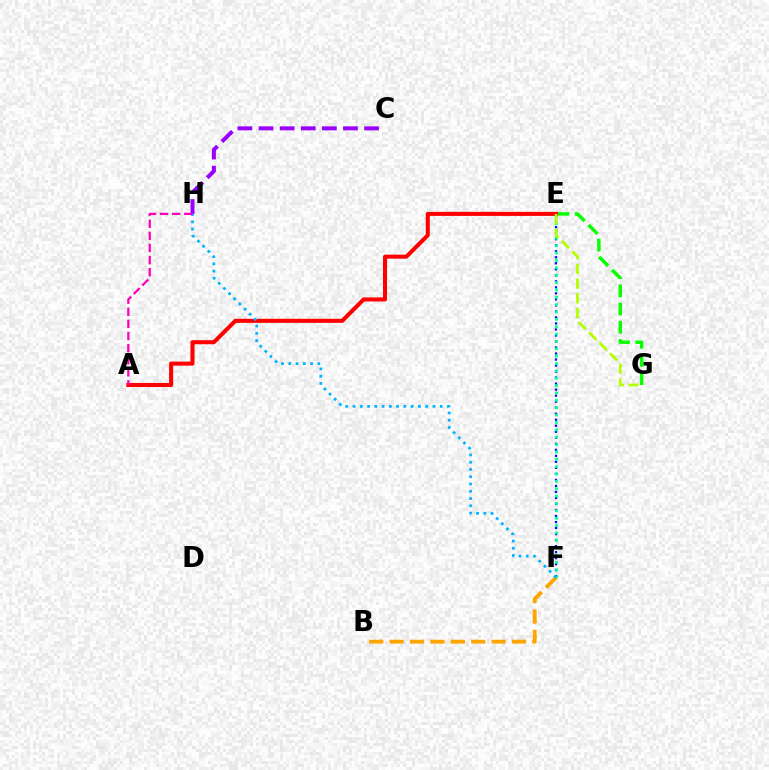{('E', 'F'): [{'color': '#0010ff', 'line_style': 'dotted', 'thickness': 1.63}, {'color': '#00ff9d', 'line_style': 'dotted', 'thickness': 2.0}], ('C', 'H'): [{'color': '#9b00ff', 'line_style': 'dashed', 'thickness': 2.87}], ('E', 'G'): [{'color': '#08ff00', 'line_style': 'dashed', 'thickness': 2.47}, {'color': '#b3ff00', 'line_style': 'dashed', 'thickness': 2.0}], ('A', 'E'): [{'color': '#ff0000', 'line_style': 'solid', 'thickness': 2.91}], ('B', 'F'): [{'color': '#ffa500', 'line_style': 'dashed', 'thickness': 2.77}], ('F', 'H'): [{'color': '#00b5ff', 'line_style': 'dotted', 'thickness': 1.97}], ('A', 'H'): [{'color': '#ff00bd', 'line_style': 'dashed', 'thickness': 1.64}]}